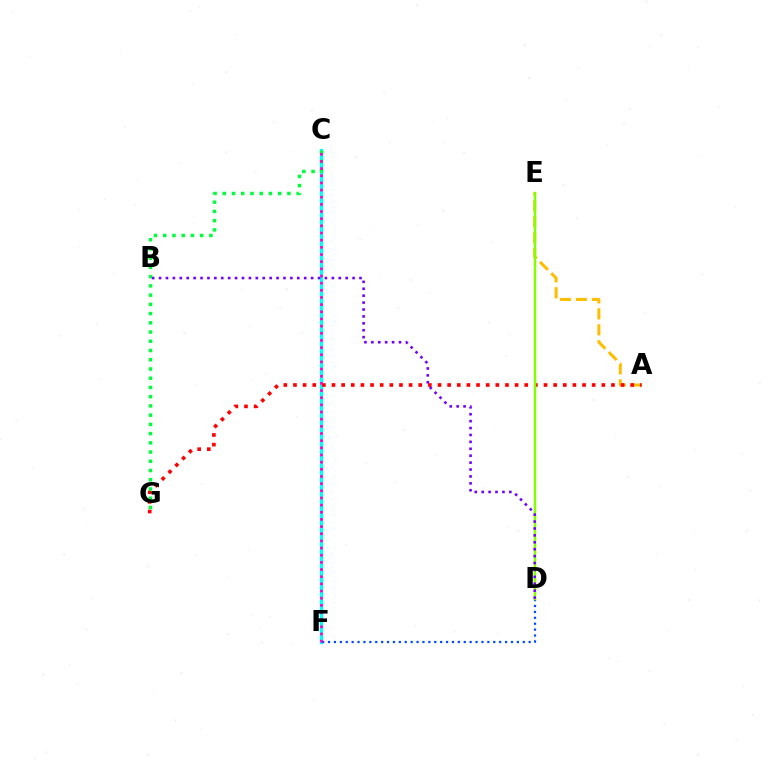{('C', 'F'): [{'color': '#00fff6', 'line_style': 'solid', 'thickness': 2.36}, {'color': '#ff00cf', 'line_style': 'dotted', 'thickness': 1.95}], ('A', 'E'): [{'color': '#ffbd00', 'line_style': 'dashed', 'thickness': 2.17}], ('A', 'G'): [{'color': '#ff0000', 'line_style': 'dotted', 'thickness': 2.62}], ('D', 'F'): [{'color': '#004bff', 'line_style': 'dotted', 'thickness': 1.6}], ('D', 'E'): [{'color': '#84ff00', 'line_style': 'solid', 'thickness': 1.79}], ('C', 'G'): [{'color': '#00ff39', 'line_style': 'dotted', 'thickness': 2.51}], ('B', 'D'): [{'color': '#7200ff', 'line_style': 'dotted', 'thickness': 1.88}]}